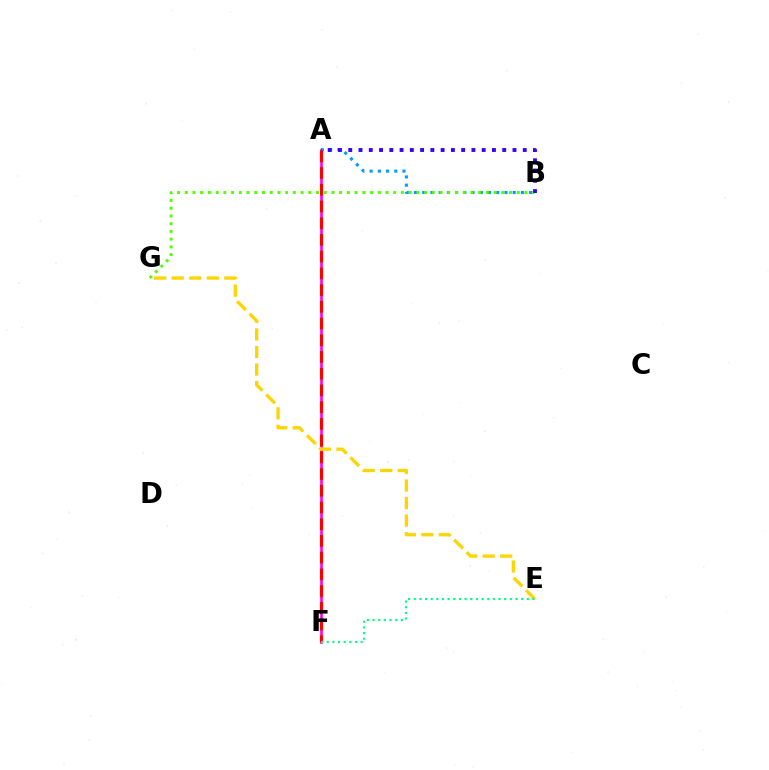{('A', 'F'): [{'color': '#ff00ed', 'line_style': 'solid', 'thickness': 1.88}, {'color': '#ff0000', 'line_style': 'dashed', 'thickness': 2.27}], ('E', 'G'): [{'color': '#ffd500', 'line_style': 'dashed', 'thickness': 2.38}], ('A', 'B'): [{'color': '#009eff', 'line_style': 'dotted', 'thickness': 2.23}, {'color': '#3700ff', 'line_style': 'dotted', 'thickness': 2.79}], ('E', 'F'): [{'color': '#00ff86', 'line_style': 'dotted', 'thickness': 1.54}], ('B', 'G'): [{'color': '#4fff00', 'line_style': 'dotted', 'thickness': 2.1}]}